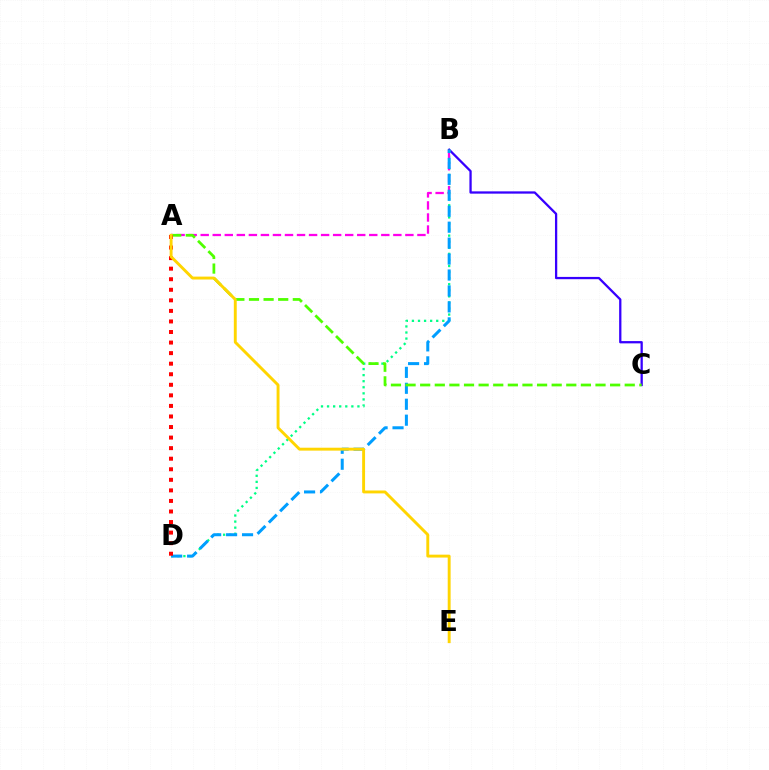{('B', 'C'): [{'color': '#3700ff', 'line_style': 'solid', 'thickness': 1.64}], ('B', 'D'): [{'color': '#00ff86', 'line_style': 'dotted', 'thickness': 1.65}, {'color': '#009eff', 'line_style': 'dashed', 'thickness': 2.17}], ('A', 'B'): [{'color': '#ff00ed', 'line_style': 'dashed', 'thickness': 1.64}], ('A', 'C'): [{'color': '#4fff00', 'line_style': 'dashed', 'thickness': 1.98}], ('A', 'D'): [{'color': '#ff0000', 'line_style': 'dotted', 'thickness': 2.87}], ('A', 'E'): [{'color': '#ffd500', 'line_style': 'solid', 'thickness': 2.09}]}